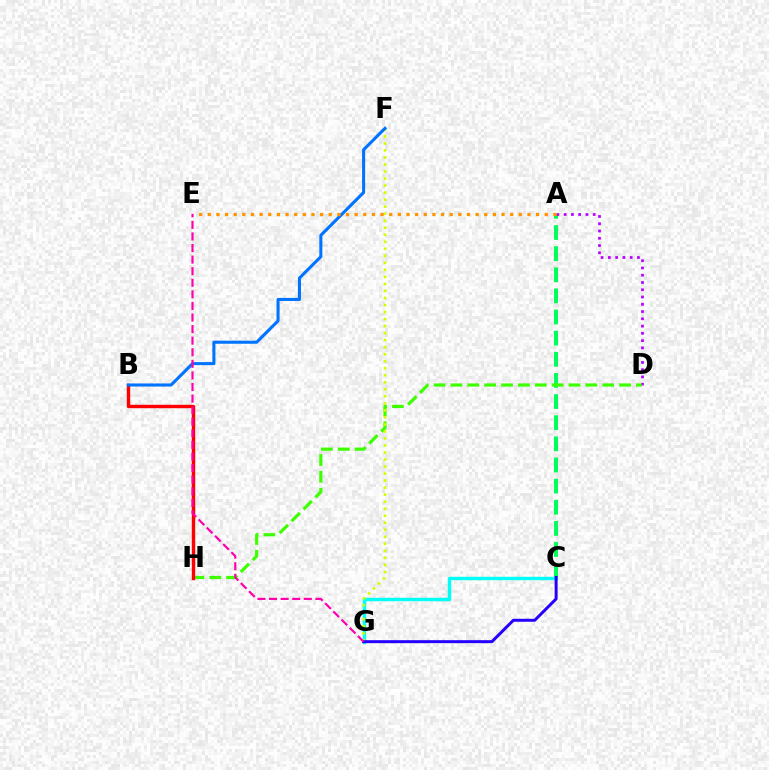{('A', 'C'): [{'color': '#00ff5c', 'line_style': 'dashed', 'thickness': 2.87}], ('A', 'D'): [{'color': '#b900ff', 'line_style': 'dotted', 'thickness': 1.97}], ('C', 'G'): [{'color': '#00fff6', 'line_style': 'solid', 'thickness': 2.45}, {'color': '#2500ff', 'line_style': 'solid', 'thickness': 2.14}], ('D', 'H'): [{'color': '#3dff00', 'line_style': 'dashed', 'thickness': 2.29}], ('B', 'H'): [{'color': '#ff0000', 'line_style': 'solid', 'thickness': 2.45}], ('F', 'G'): [{'color': '#d1ff00', 'line_style': 'dotted', 'thickness': 1.91}], ('B', 'F'): [{'color': '#0074ff', 'line_style': 'solid', 'thickness': 2.21}], ('A', 'E'): [{'color': '#ff9400', 'line_style': 'dotted', 'thickness': 2.35}], ('E', 'G'): [{'color': '#ff00ac', 'line_style': 'dashed', 'thickness': 1.57}]}